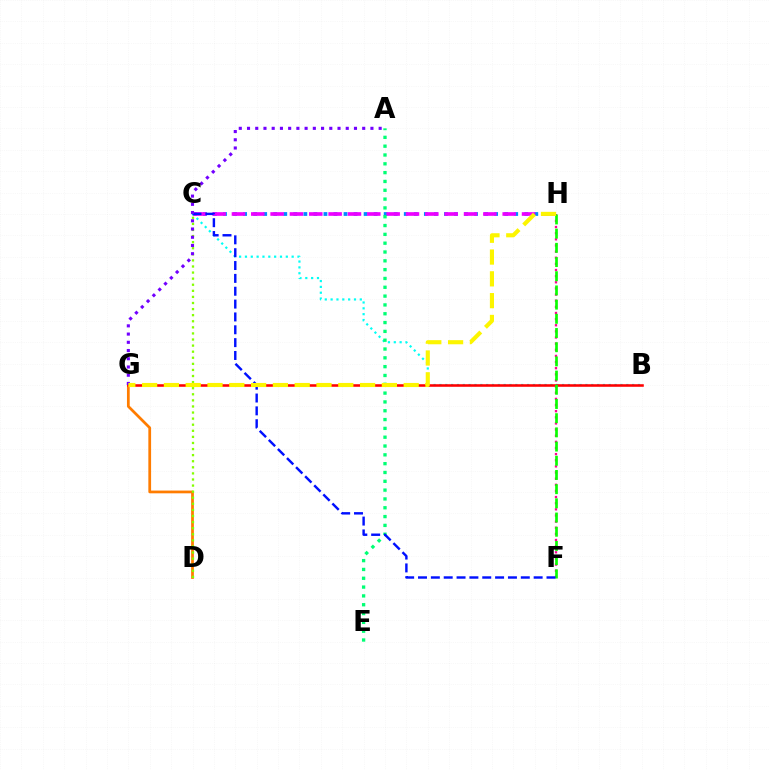{('F', 'H'): [{'color': '#ff0094', 'line_style': 'dotted', 'thickness': 1.67}, {'color': '#08ff00', 'line_style': 'dashed', 'thickness': 1.93}], ('C', 'H'): [{'color': '#008cff', 'line_style': 'dotted', 'thickness': 2.73}, {'color': '#ee00ff', 'line_style': 'dashed', 'thickness': 2.63}], ('B', 'C'): [{'color': '#00fff6', 'line_style': 'dotted', 'thickness': 1.59}], ('D', 'G'): [{'color': '#ff7c00', 'line_style': 'solid', 'thickness': 1.98}], ('B', 'G'): [{'color': '#ff0000', 'line_style': 'solid', 'thickness': 1.85}], ('C', 'D'): [{'color': '#84ff00', 'line_style': 'dotted', 'thickness': 1.65}], ('A', 'E'): [{'color': '#00ff74', 'line_style': 'dotted', 'thickness': 2.4}], ('C', 'F'): [{'color': '#0010ff', 'line_style': 'dashed', 'thickness': 1.75}], ('A', 'G'): [{'color': '#7200ff', 'line_style': 'dotted', 'thickness': 2.24}], ('G', 'H'): [{'color': '#fcf500', 'line_style': 'dashed', 'thickness': 2.96}]}